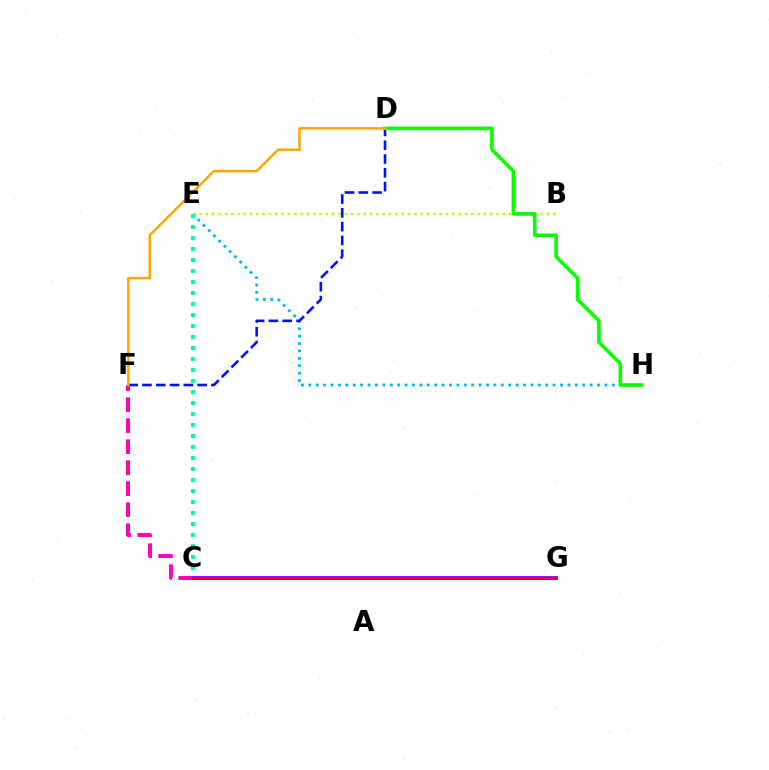{('C', 'G'): [{'color': '#9b00ff', 'line_style': 'solid', 'thickness': 2.81}, {'color': '#ff0000', 'line_style': 'solid', 'thickness': 2.17}], ('E', 'H'): [{'color': '#00b5ff', 'line_style': 'dotted', 'thickness': 2.01}], ('B', 'E'): [{'color': '#b3ff00', 'line_style': 'dotted', 'thickness': 1.72}], ('D', 'F'): [{'color': '#0010ff', 'line_style': 'dashed', 'thickness': 1.87}, {'color': '#ffa500', 'line_style': 'solid', 'thickness': 1.79}], ('C', 'E'): [{'color': '#00ff9d', 'line_style': 'dotted', 'thickness': 2.99}], ('C', 'F'): [{'color': '#ff00bd', 'line_style': 'dashed', 'thickness': 2.85}], ('D', 'H'): [{'color': '#08ff00', 'line_style': 'solid', 'thickness': 2.6}]}